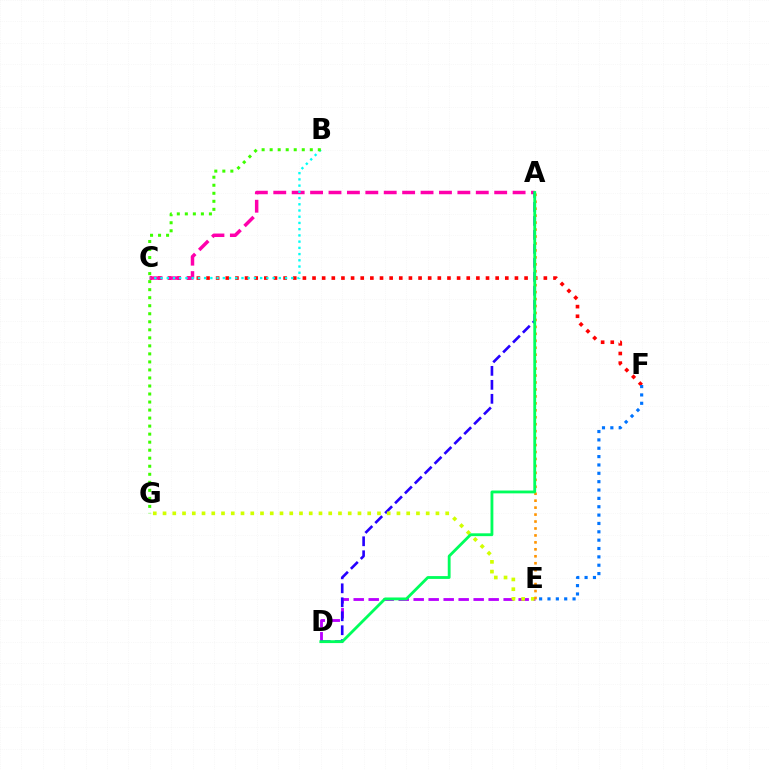{('C', 'F'): [{'color': '#ff0000', 'line_style': 'dotted', 'thickness': 2.62}], ('D', 'E'): [{'color': '#b900ff', 'line_style': 'dashed', 'thickness': 2.04}], ('A', 'C'): [{'color': '#ff00ac', 'line_style': 'dashed', 'thickness': 2.5}], ('B', 'C'): [{'color': '#00fff6', 'line_style': 'dotted', 'thickness': 1.69}], ('A', 'D'): [{'color': '#2500ff', 'line_style': 'dashed', 'thickness': 1.9}, {'color': '#00ff5c', 'line_style': 'solid', 'thickness': 2.04}], ('E', 'G'): [{'color': '#d1ff00', 'line_style': 'dotted', 'thickness': 2.65}], ('A', 'E'): [{'color': '#ff9400', 'line_style': 'dotted', 'thickness': 1.89}], ('B', 'G'): [{'color': '#3dff00', 'line_style': 'dotted', 'thickness': 2.18}], ('E', 'F'): [{'color': '#0074ff', 'line_style': 'dotted', 'thickness': 2.27}]}